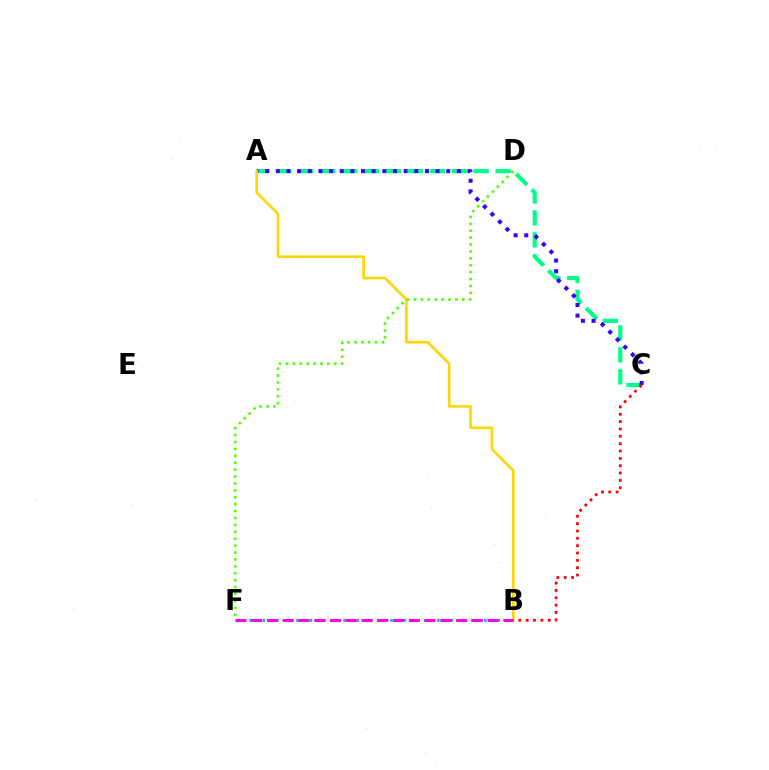{('B', 'F'): [{'color': '#009eff', 'line_style': 'dotted', 'thickness': 1.82}, {'color': '#ff00ed', 'line_style': 'dashed', 'thickness': 2.14}], ('A', 'C'): [{'color': '#00ff86', 'line_style': 'dashed', 'thickness': 2.98}, {'color': '#3700ff', 'line_style': 'dotted', 'thickness': 2.89}], ('A', 'B'): [{'color': '#ffd500', 'line_style': 'solid', 'thickness': 1.89}], ('B', 'C'): [{'color': '#ff0000', 'line_style': 'dotted', 'thickness': 2.0}], ('D', 'F'): [{'color': '#4fff00', 'line_style': 'dotted', 'thickness': 1.88}]}